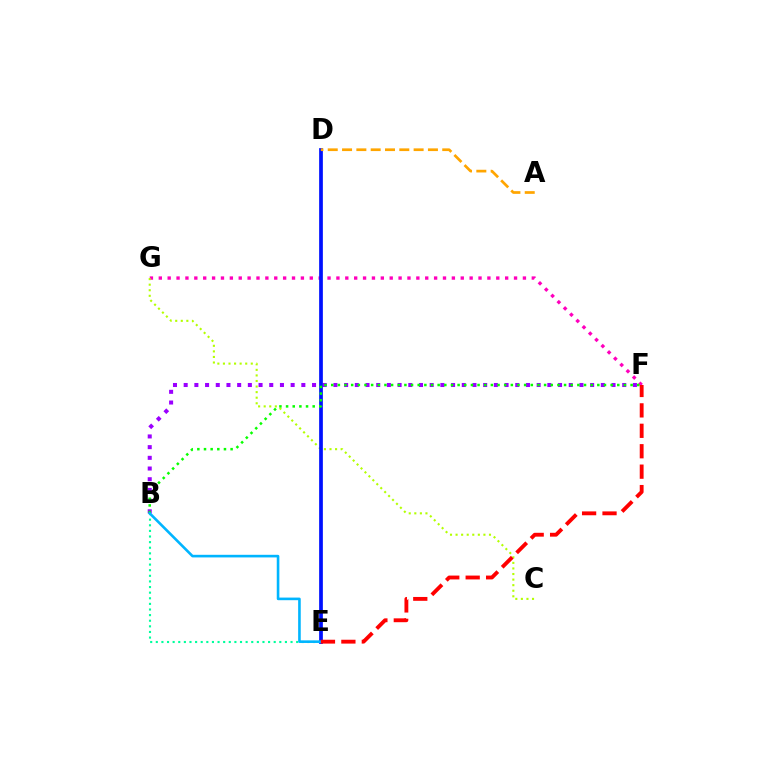{('F', 'G'): [{'color': '#ff00bd', 'line_style': 'dotted', 'thickness': 2.41}], ('B', 'F'): [{'color': '#9b00ff', 'line_style': 'dotted', 'thickness': 2.91}, {'color': '#08ff00', 'line_style': 'dotted', 'thickness': 1.81}], ('C', 'G'): [{'color': '#b3ff00', 'line_style': 'dotted', 'thickness': 1.51}], ('B', 'E'): [{'color': '#00ff9d', 'line_style': 'dotted', 'thickness': 1.53}, {'color': '#00b5ff', 'line_style': 'solid', 'thickness': 1.88}], ('D', 'E'): [{'color': '#0010ff', 'line_style': 'solid', 'thickness': 2.68}], ('A', 'D'): [{'color': '#ffa500', 'line_style': 'dashed', 'thickness': 1.94}], ('E', 'F'): [{'color': '#ff0000', 'line_style': 'dashed', 'thickness': 2.77}]}